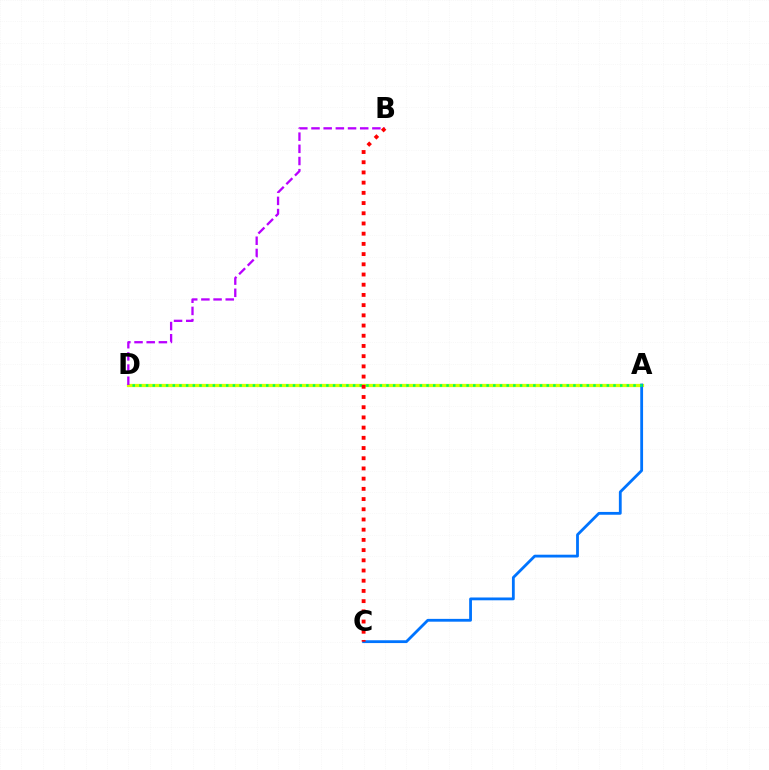{('A', 'D'): [{'color': '#d1ff00', 'line_style': 'solid', 'thickness': 2.34}, {'color': '#00ff5c', 'line_style': 'dotted', 'thickness': 1.81}], ('A', 'C'): [{'color': '#0074ff', 'line_style': 'solid', 'thickness': 2.02}], ('B', 'D'): [{'color': '#b900ff', 'line_style': 'dashed', 'thickness': 1.65}], ('B', 'C'): [{'color': '#ff0000', 'line_style': 'dotted', 'thickness': 2.77}]}